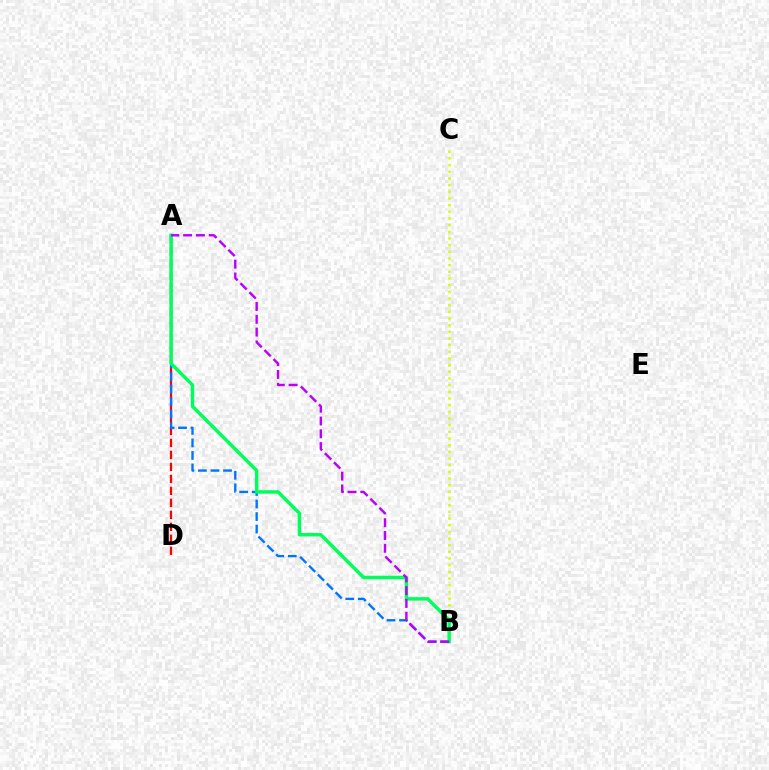{('A', 'D'): [{'color': '#ff0000', 'line_style': 'dashed', 'thickness': 1.63}], ('B', 'C'): [{'color': '#d1ff00', 'line_style': 'dotted', 'thickness': 1.81}], ('A', 'B'): [{'color': '#0074ff', 'line_style': 'dashed', 'thickness': 1.7}, {'color': '#00ff5c', 'line_style': 'solid', 'thickness': 2.48}, {'color': '#b900ff', 'line_style': 'dashed', 'thickness': 1.74}]}